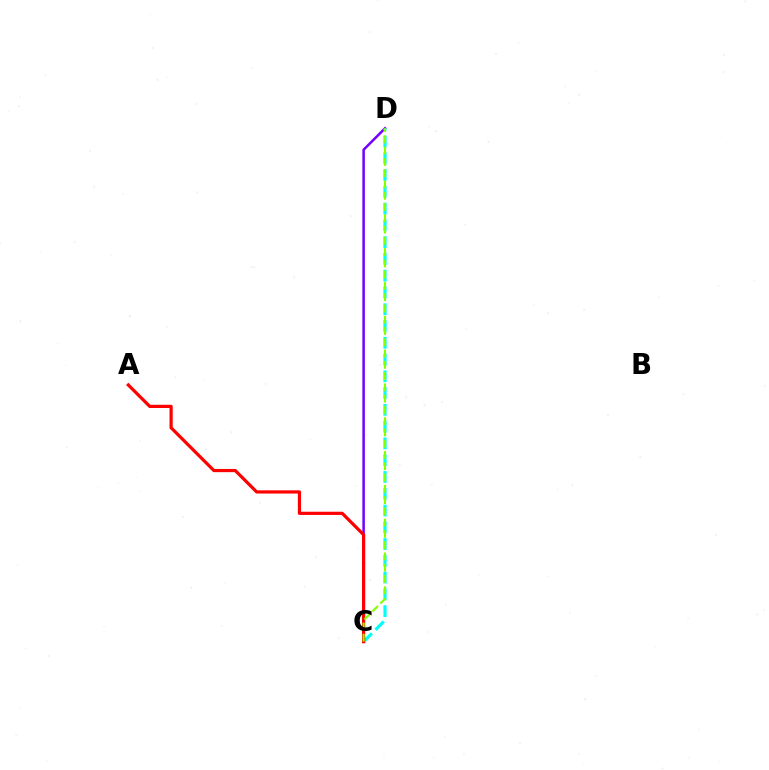{('C', 'D'): [{'color': '#7200ff', 'line_style': 'solid', 'thickness': 1.81}, {'color': '#00fff6', 'line_style': 'dashed', 'thickness': 2.28}, {'color': '#84ff00', 'line_style': 'dashed', 'thickness': 1.53}], ('A', 'C'): [{'color': '#ff0000', 'line_style': 'solid', 'thickness': 2.31}]}